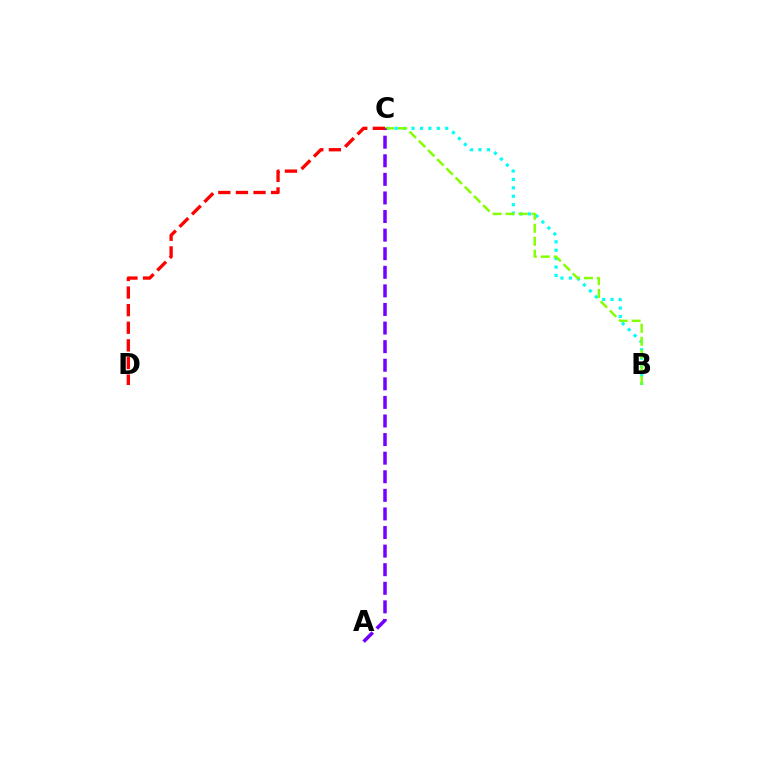{('B', 'C'): [{'color': '#00fff6', 'line_style': 'dotted', 'thickness': 2.29}, {'color': '#84ff00', 'line_style': 'dashed', 'thickness': 1.77}], ('A', 'C'): [{'color': '#7200ff', 'line_style': 'dashed', 'thickness': 2.53}], ('C', 'D'): [{'color': '#ff0000', 'line_style': 'dashed', 'thickness': 2.39}]}